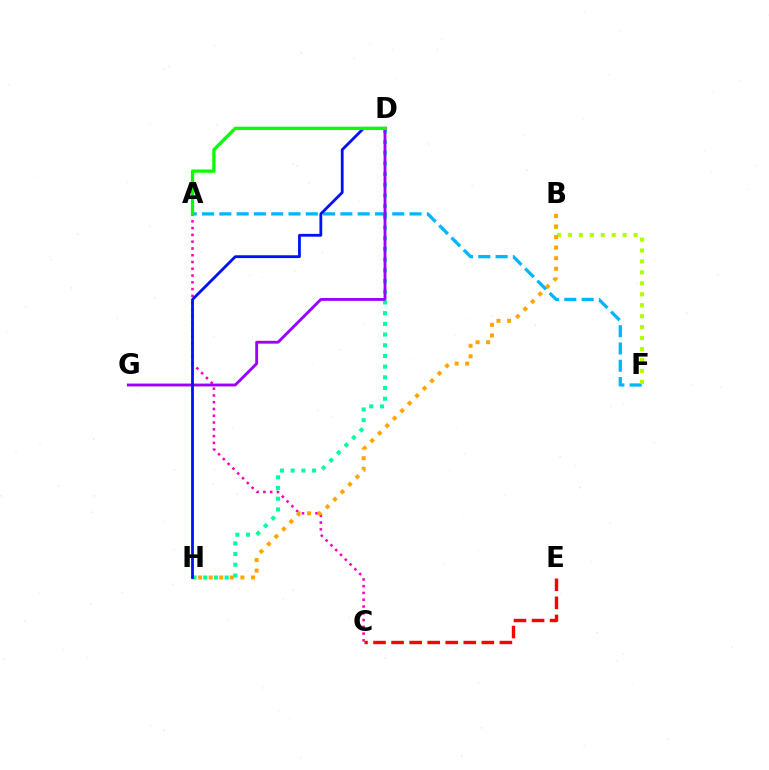{('D', 'H'): [{'color': '#00ff9d', 'line_style': 'dotted', 'thickness': 2.91}, {'color': '#0010ff', 'line_style': 'solid', 'thickness': 2.02}], ('C', 'E'): [{'color': '#ff0000', 'line_style': 'dashed', 'thickness': 2.45}], ('A', 'F'): [{'color': '#00b5ff', 'line_style': 'dashed', 'thickness': 2.35}], ('B', 'F'): [{'color': '#b3ff00', 'line_style': 'dotted', 'thickness': 2.97}], ('A', 'C'): [{'color': '#ff00bd', 'line_style': 'dotted', 'thickness': 1.84}], ('D', 'G'): [{'color': '#9b00ff', 'line_style': 'solid', 'thickness': 2.05}], ('B', 'H'): [{'color': '#ffa500', 'line_style': 'dotted', 'thickness': 2.87}], ('A', 'D'): [{'color': '#08ff00', 'line_style': 'solid', 'thickness': 2.36}]}